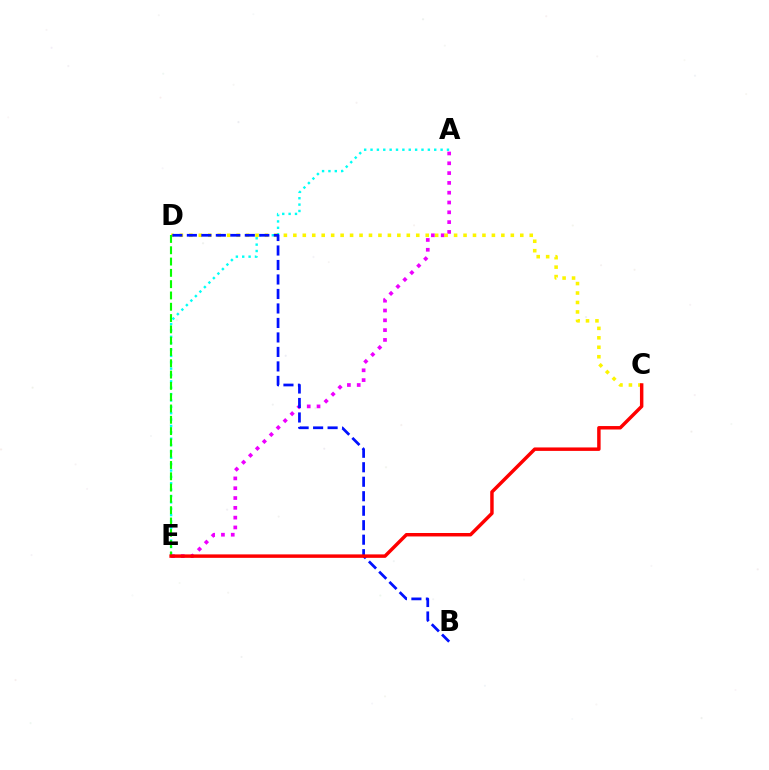{('A', 'E'): [{'color': '#00fff6', 'line_style': 'dotted', 'thickness': 1.73}, {'color': '#ee00ff', 'line_style': 'dotted', 'thickness': 2.66}], ('C', 'D'): [{'color': '#fcf500', 'line_style': 'dotted', 'thickness': 2.57}], ('D', 'E'): [{'color': '#08ff00', 'line_style': 'dashed', 'thickness': 1.54}], ('B', 'D'): [{'color': '#0010ff', 'line_style': 'dashed', 'thickness': 1.97}], ('C', 'E'): [{'color': '#ff0000', 'line_style': 'solid', 'thickness': 2.49}]}